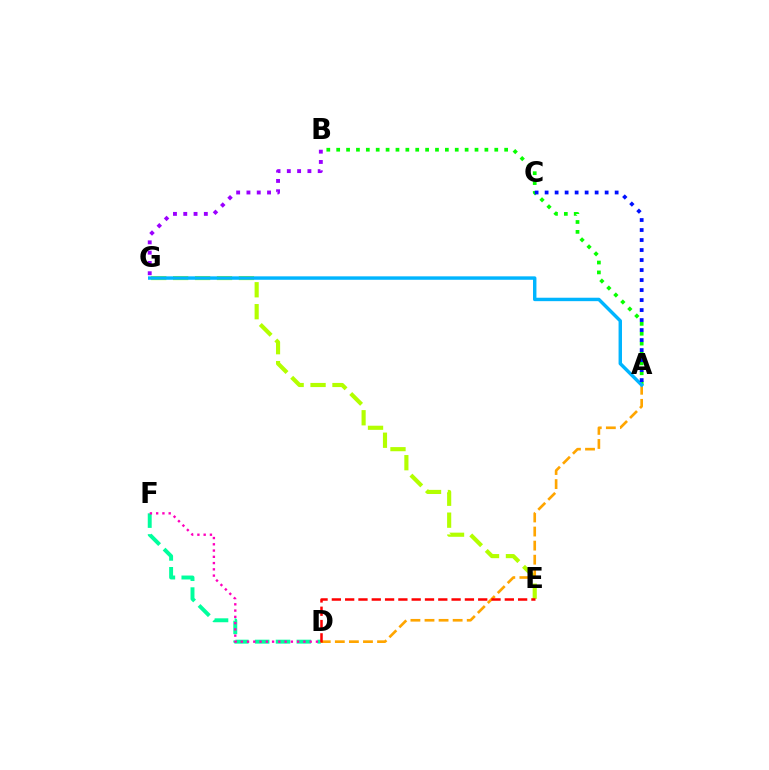{('A', 'B'): [{'color': '#08ff00', 'line_style': 'dotted', 'thickness': 2.68}], ('E', 'G'): [{'color': '#b3ff00', 'line_style': 'dashed', 'thickness': 2.98}], ('D', 'F'): [{'color': '#00ff9d', 'line_style': 'dashed', 'thickness': 2.83}, {'color': '#ff00bd', 'line_style': 'dotted', 'thickness': 1.7}], ('A', 'D'): [{'color': '#ffa500', 'line_style': 'dashed', 'thickness': 1.91}], ('A', 'G'): [{'color': '#00b5ff', 'line_style': 'solid', 'thickness': 2.47}], ('A', 'C'): [{'color': '#0010ff', 'line_style': 'dotted', 'thickness': 2.72}], ('B', 'G'): [{'color': '#9b00ff', 'line_style': 'dotted', 'thickness': 2.8}], ('D', 'E'): [{'color': '#ff0000', 'line_style': 'dashed', 'thickness': 1.81}]}